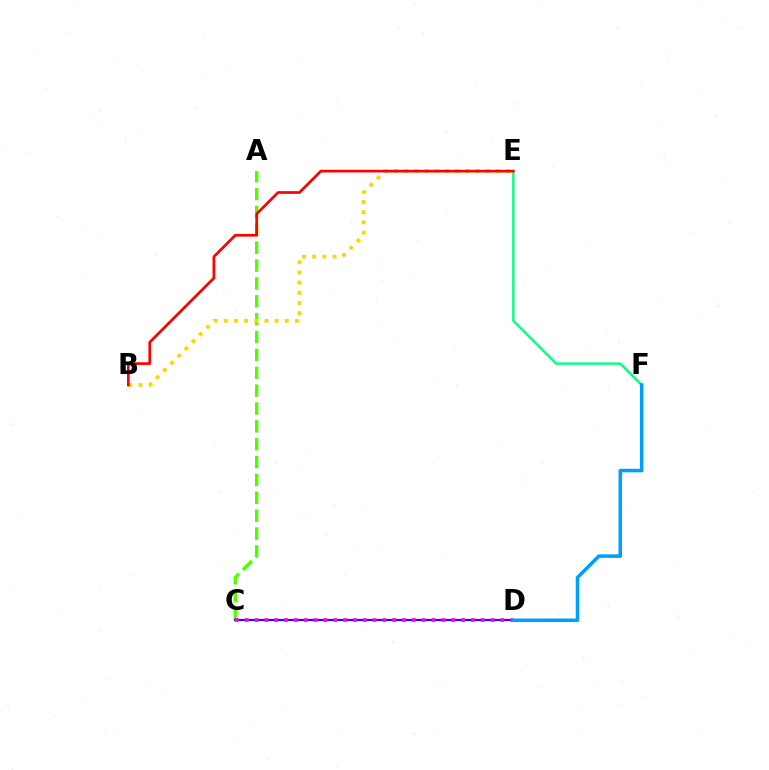{('A', 'C'): [{'color': '#4fff00', 'line_style': 'dashed', 'thickness': 2.43}], ('C', 'D'): [{'color': '#3700ff', 'line_style': 'solid', 'thickness': 1.54}, {'color': '#ff00ed', 'line_style': 'dotted', 'thickness': 2.67}], ('E', 'F'): [{'color': '#00ff86', 'line_style': 'solid', 'thickness': 1.72}], ('B', 'E'): [{'color': '#ffd500', 'line_style': 'dotted', 'thickness': 2.76}, {'color': '#ff0000', 'line_style': 'solid', 'thickness': 1.94}], ('D', 'F'): [{'color': '#009eff', 'line_style': 'solid', 'thickness': 2.54}]}